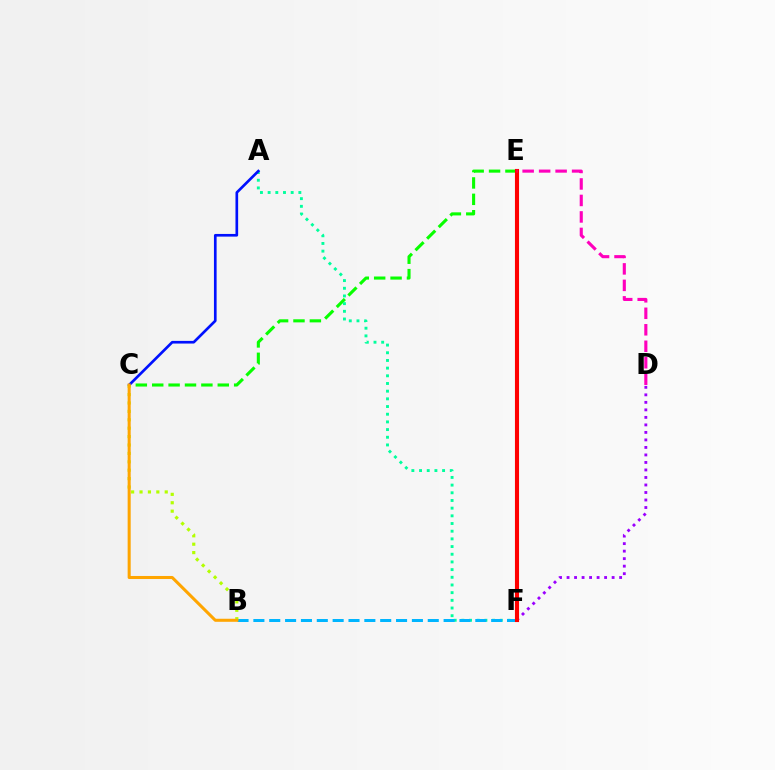{('C', 'E'): [{'color': '#08ff00', 'line_style': 'dashed', 'thickness': 2.23}], ('D', 'F'): [{'color': '#9b00ff', 'line_style': 'dotted', 'thickness': 2.04}], ('A', 'F'): [{'color': '#00ff9d', 'line_style': 'dotted', 'thickness': 2.09}], ('B', 'F'): [{'color': '#00b5ff', 'line_style': 'dashed', 'thickness': 2.15}], ('E', 'F'): [{'color': '#ff0000', 'line_style': 'solid', 'thickness': 2.96}], ('A', 'C'): [{'color': '#0010ff', 'line_style': 'solid', 'thickness': 1.92}], ('B', 'C'): [{'color': '#b3ff00', 'line_style': 'dotted', 'thickness': 2.28}, {'color': '#ffa500', 'line_style': 'solid', 'thickness': 2.19}], ('D', 'E'): [{'color': '#ff00bd', 'line_style': 'dashed', 'thickness': 2.24}]}